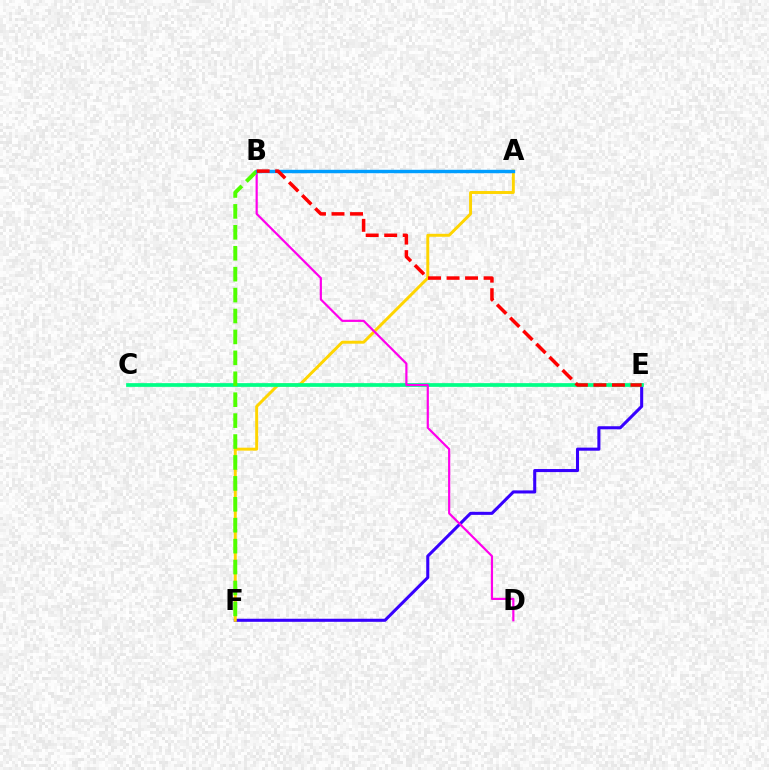{('E', 'F'): [{'color': '#3700ff', 'line_style': 'solid', 'thickness': 2.21}], ('A', 'F'): [{'color': '#ffd500', 'line_style': 'solid', 'thickness': 2.12}], ('C', 'E'): [{'color': '#00ff86', 'line_style': 'solid', 'thickness': 2.68}], ('B', 'D'): [{'color': '#ff00ed', 'line_style': 'solid', 'thickness': 1.58}], ('B', 'F'): [{'color': '#4fff00', 'line_style': 'dashed', 'thickness': 2.84}], ('A', 'B'): [{'color': '#009eff', 'line_style': 'solid', 'thickness': 2.45}], ('B', 'E'): [{'color': '#ff0000', 'line_style': 'dashed', 'thickness': 2.52}]}